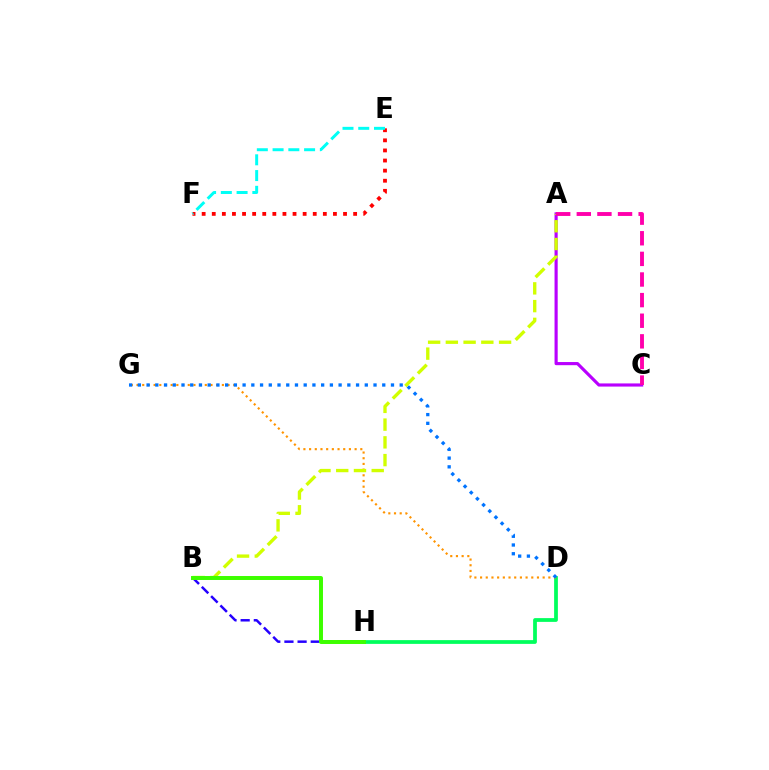{('E', 'F'): [{'color': '#ff0000', 'line_style': 'dotted', 'thickness': 2.74}, {'color': '#00fff6', 'line_style': 'dashed', 'thickness': 2.14}], ('B', 'H'): [{'color': '#2500ff', 'line_style': 'dashed', 'thickness': 1.79}, {'color': '#3dff00', 'line_style': 'solid', 'thickness': 2.85}], ('D', 'H'): [{'color': '#00ff5c', 'line_style': 'solid', 'thickness': 2.71}], ('D', 'G'): [{'color': '#ff9400', 'line_style': 'dotted', 'thickness': 1.55}, {'color': '#0074ff', 'line_style': 'dotted', 'thickness': 2.37}], ('A', 'C'): [{'color': '#b900ff', 'line_style': 'solid', 'thickness': 2.27}, {'color': '#ff00ac', 'line_style': 'dashed', 'thickness': 2.8}], ('A', 'B'): [{'color': '#d1ff00', 'line_style': 'dashed', 'thickness': 2.41}]}